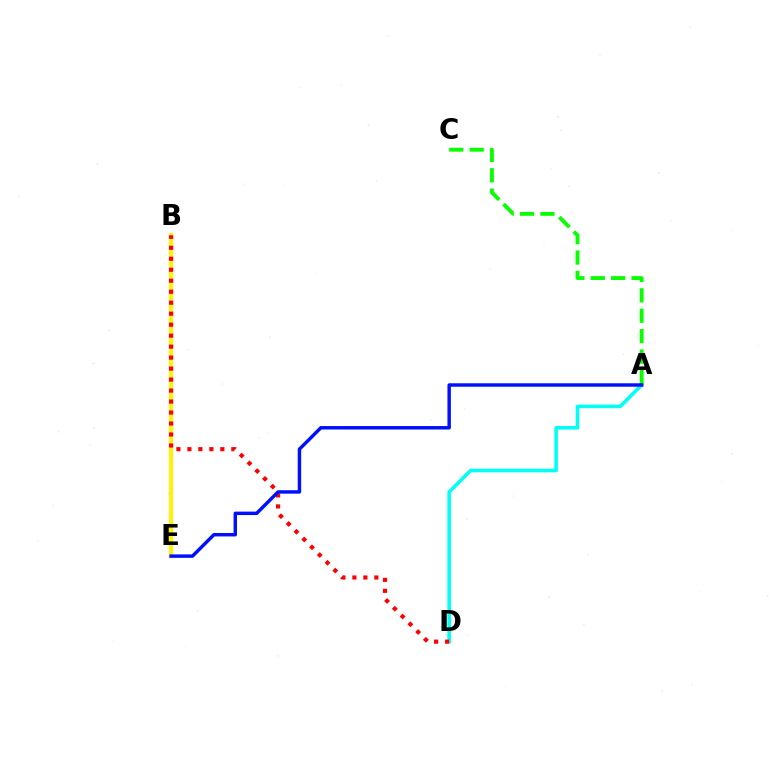{('B', 'E'): [{'color': '#ee00ff', 'line_style': 'solid', 'thickness': 2.97}, {'color': '#fcf500', 'line_style': 'solid', 'thickness': 2.87}], ('A', 'D'): [{'color': '#00fff6', 'line_style': 'solid', 'thickness': 2.56}], ('B', 'D'): [{'color': '#ff0000', 'line_style': 'dotted', 'thickness': 2.98}], ('A', 'C'): [{'color': '#08ff00', 'line_style': 'dashed', 'thickness': 2.77}], ('A', 'E'): [{'color': '#0010ff', 'line_style': 'solid', 'thickness': 2.48}]}